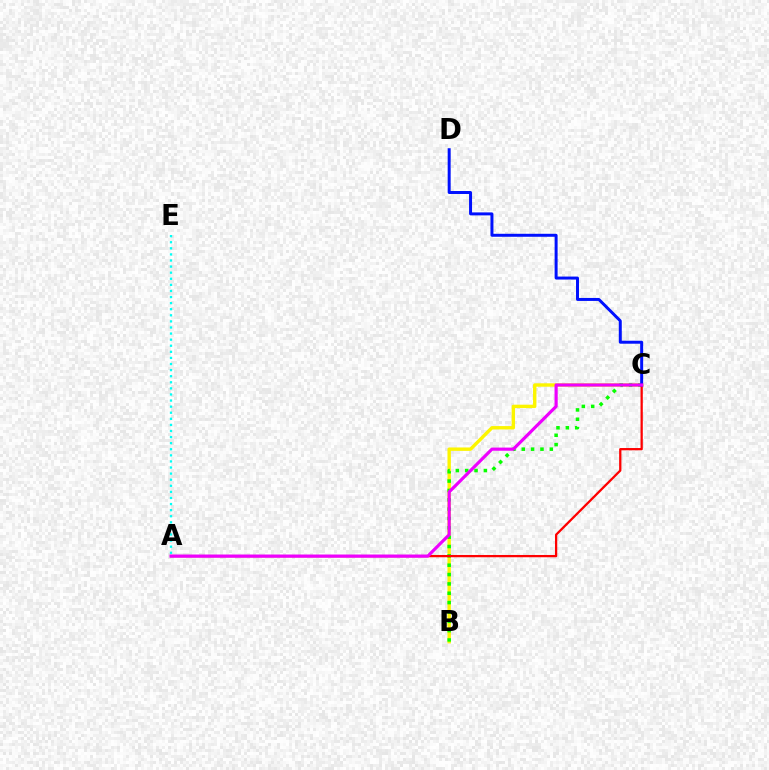{('B', 'C'): [{'color': '#fcf500', 'line_style': 'solid', 'thickness': 2.45}, {'color': '#08ff00', 'line_style': 'dotted', 'thickness': 2.54}], ('A', 'C'): [{'color': '#ff0000', 'line_style': 'solid', 'thickness': 1.64}, {'color': '#ee00ff', 'line_style': 'solid', 'thickness': 2.28}], ('C', 'D'): [{'color': '#0010ff', 'line_style': 'solid', 'thickness': 2.15}], ('A', 'E'): [{'color': '#00fff6', 'line_style': 'dotted', 'thickness': 1.65}]}